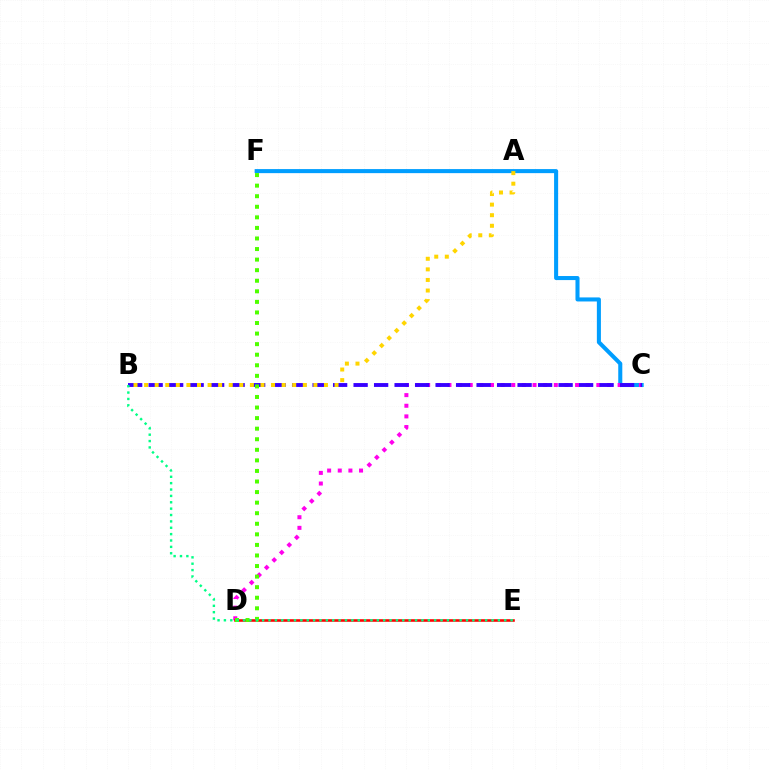{('C', 'F'): [{'color': '#009eff', 'line_style': 'solid', 'thickness': 2.92}], ('C', 'D'): [{'color': '#ff00ed', 'line_style': 'dotted', 'thickness': 2.89}], ('B', 'C'): [{'color': '#3700ff', 'line_style': 'dashed', 'thickness': 2.78}], ('D', 'E'): [{'color': '#ff0000', 'line_style': 'solid', 'thickness': 1.85}], ('D', 'F'): [{'color': '#4fff00', 'line_style': 'dotted', 'thickness': 2.87}], ('A', 'B'): [{'color': '#ffd500', 'line_style': 'dotted', 'thickness': 2.87}], ('B', 'E'): [{'color': '#00ff86', 'line_style': 'dotted', 'thickness': 1.73}]}